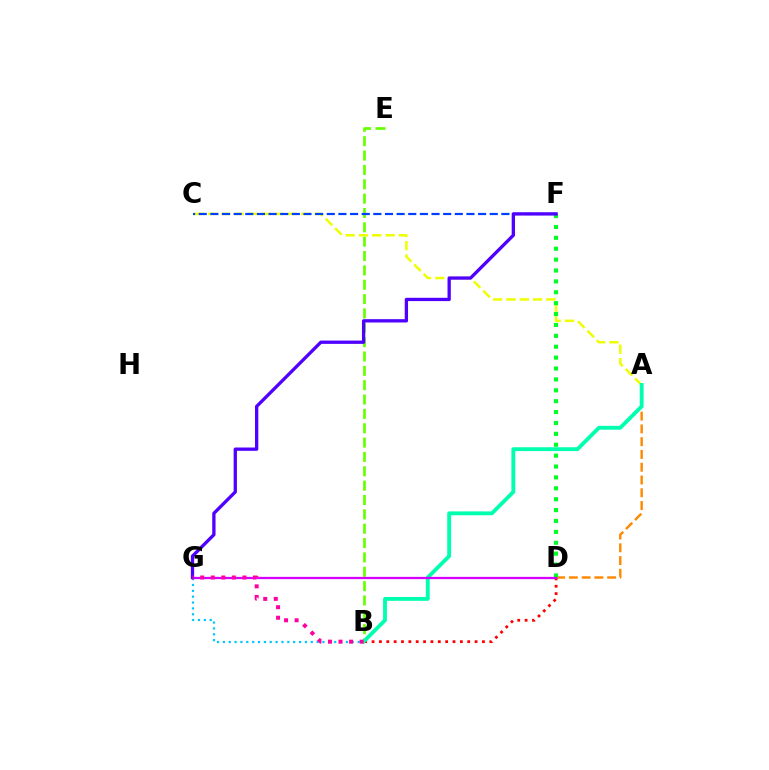{('A', 'D'): [{'color': '#ff8800', 'line_style': 'dashed', 'thickness': 1.74}], ('B', 'E'): [{'color': '#66ff00', 'line_style': 'dashed', 'thickness': 1.95}], ('B', 'D'): [{'color': '#ff0000', 'line_style': 'dotted', 'thickness': 2.0}], ('B', 'G'): [{'color': '#00c7ff', 'line_style': 'dotted', 'thickness': 1.59}, {'color': '#ff00a0', 'line_style': 'dotted', 'thickness': 2.87}], ('A', 'C'): [{'color': '#eeff00', 'line_style': 'dashed', 'thickness': 1.81}], ('D', 'F'): [{'color': '#00ff27', 'line_style': 'dotted', 'thickness': 2.96}], ('A', 'B'): [{'color': '#00ffaf', 'line_style': 'solid', 'thickness': 2.78}], ('D', 'G'): [{'color': '#d600ff', 'line_style': 'solid', 'thickness': 1.64}], ('C', 'F'): [{'color': '#003fff', 'line_style': 'dashed', 'thickness': 1.58}], ('F', 'G'): [{'color': '#4f00ff', 'line_style': 'solid', 'thickness': 2.38}]}